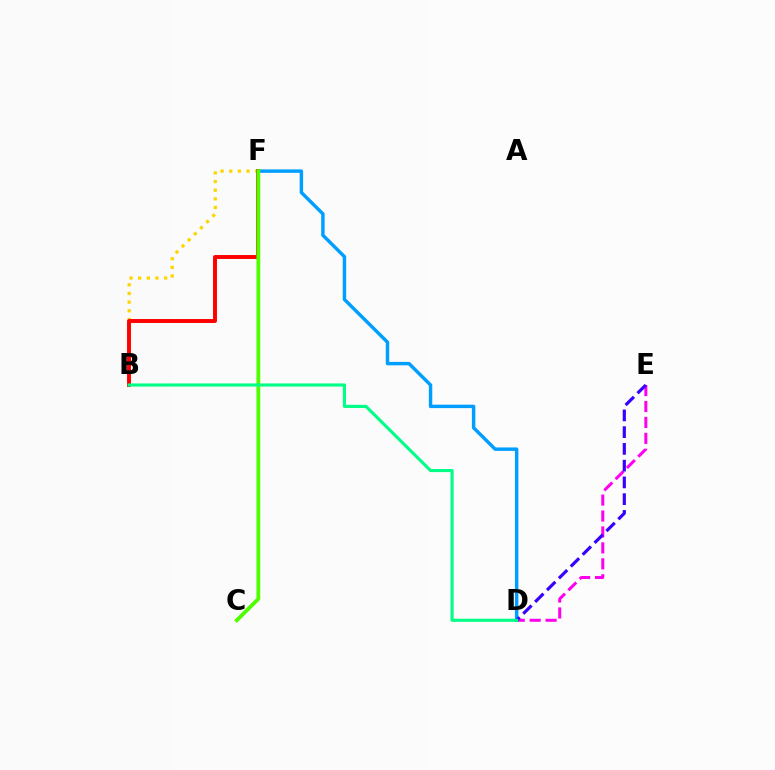{('D', 'E'): [{'color': '#ff00ed', 'line_style': 'dashed', 'thickness': 2.16}, {'color': '#3700ff', 'line_style': 'dashed', 'thickness': 2.28}], ('B', 'F'): [{'color': '#ffd500', 'line_style': 'dotted', 'thickness': 2.35}, {'color': '#ff0000', 'line_style': 'solid', 'thickness': 2.82}], ('D', 'F'): [{'color': '#009eff', 'line_style': 'solid', 'thickness': 2.48}], ('C', 'F'): [{'color': '#4fff00', 'line_style': 'solid', 'thickness': 2.74}], ('B', 'D'): [{'color': '#00ff86', 'line_style': 'solid', 'thickness': 2.25}]}